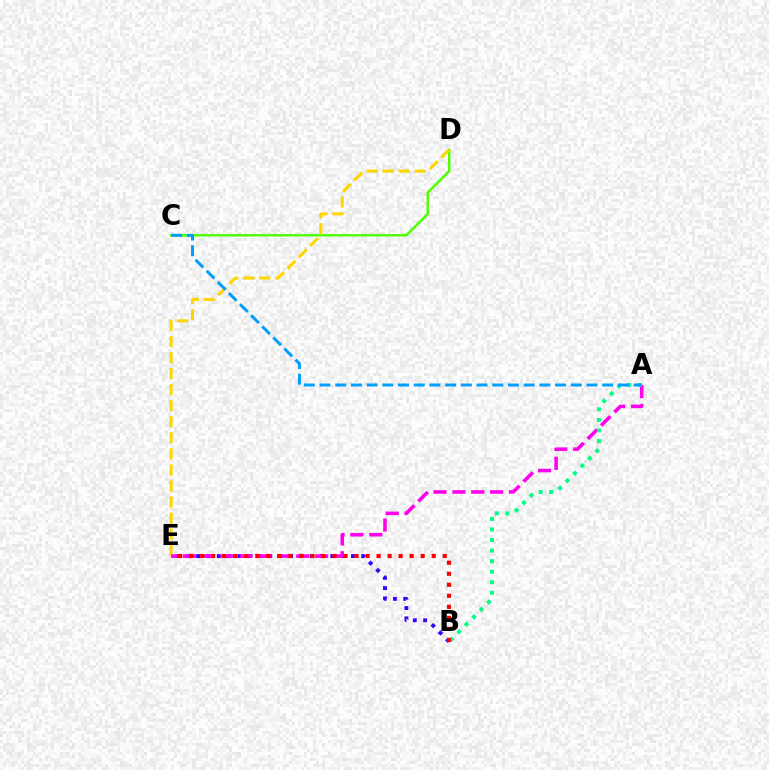{('C', 'D'): [{'color': '#4fff00', 'line_style': 'solid', 'thickness': 1.79}], ('D', 'E'): [{'color': '#ffd500', 'line_style': 'dashed', 'thickness': 2.18}], ('B', 'E'): [{'color': '#3700ff', 'line_style': 'dotted', 'thickness': 2.8}, {'color': '#ff0000', 'line_style': 'dotted', 'thickness': 3.0}], ('A', 'E'): [{'color': '#ff00ed', 'line_style': 'dashed', 'thickness': 2.57}], ('A', 'B'): [{'color': '#00ff86', 'line_style': 'dotted', 'thickness': 2.86}], ('A', 'C'): [{'color': '#009eff', 'line_style': 'dashed', 'thickness': 2.13}]}